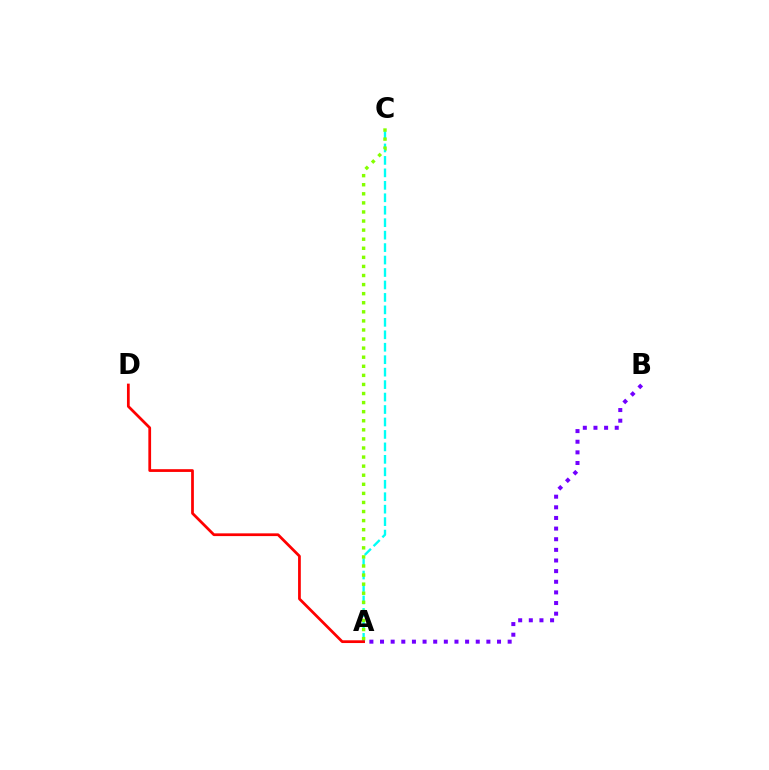{('A', 'C'): [{'color': '#00fff6', 'line_style': 'dashed', 'thickness': 1.69}, {'color': '#84ff00', 'line_style': 'dotted', 'thickness': 2.47}], ('A', 'B'): [{'color': '#7200ff', 'line_style': 'dotted', 'thickness': 2.89}], ('A', 'D'): [{'color': '#ff0000', 'line_style': 'solid', 'thickness': 1.98}]}